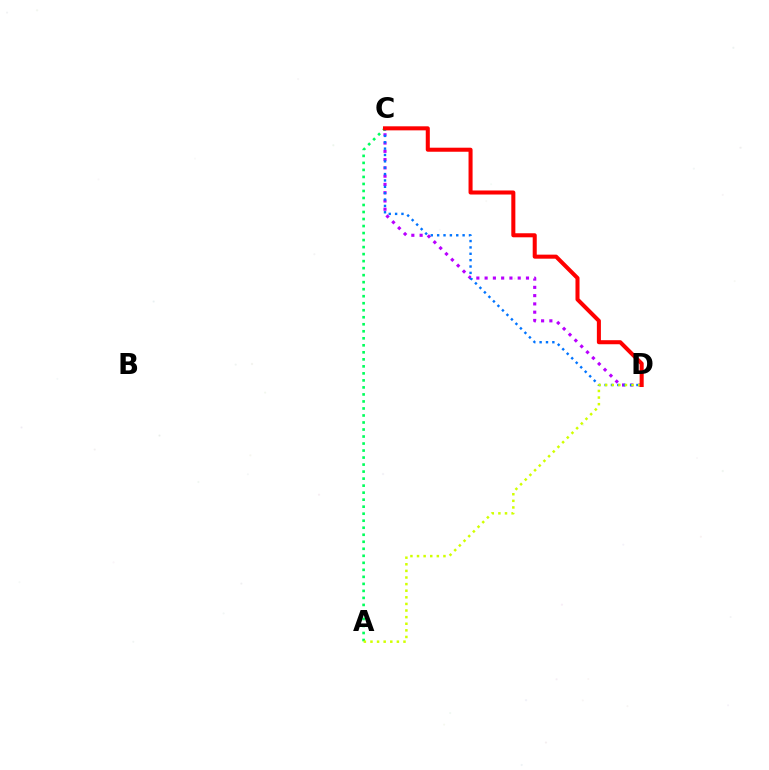{('C', 'D'): [{'color': '#b900ff', 'line_style': 'dotted', 'thickness': 2.25}, {'color': '#0074ff', 'line_style': 'dotted', 'thickness': 1.73}, {'color': '#ff0000', 'line_style': 'solid', 'thickness': 2.91}], ('A', 'C'): [{'color': '#00ff5c', 'line_style': 'dotted', 'thickness': 1.91}], ('A', 'D'): [{'color': '#d1ff00', 'line_style': 'dotted', 'thickness': 1.79}]}